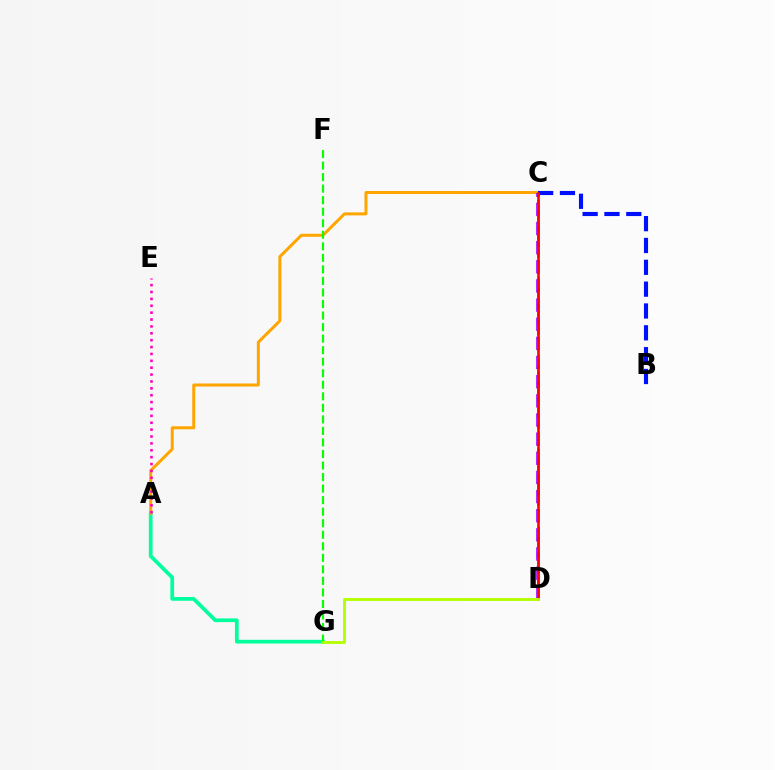{('A', 'G'): [{'color': '#00ff9d', 'line_style': 'solid', 'thickness': 2.68}], ('A', 'C'): [{'color': '#ffa500', 'line_style': 'solid', 'thickness': 2.16}], ('C', 'D'): [{'color': '#9b00ff', 'line_style': 'dashed', 'thickness': 2.6}, {'color': '#00b5ff', 'line_style': 'dashed', 'thickness': 2.11}, {'color': '#ff0000', 'line_style': 'solid', 'thickness': 1.86}], ('F', 'G'): [{'color': '#08ff00', 'line_style': 'dashed', 'thickness': 1.57}], ('B', 'C'): [{'color': '#0010ff', 'line_style': 'dashed', 'thickness': 2.97}], ('A', 'E'): [{'color': '#ff00bd', 'line_style': 'dotted', 'thickness': 1.87}], ('D', 'G'): [{'color': '#b3ff00', 'line_style': 'solid', 'thickness': 2.07}]}